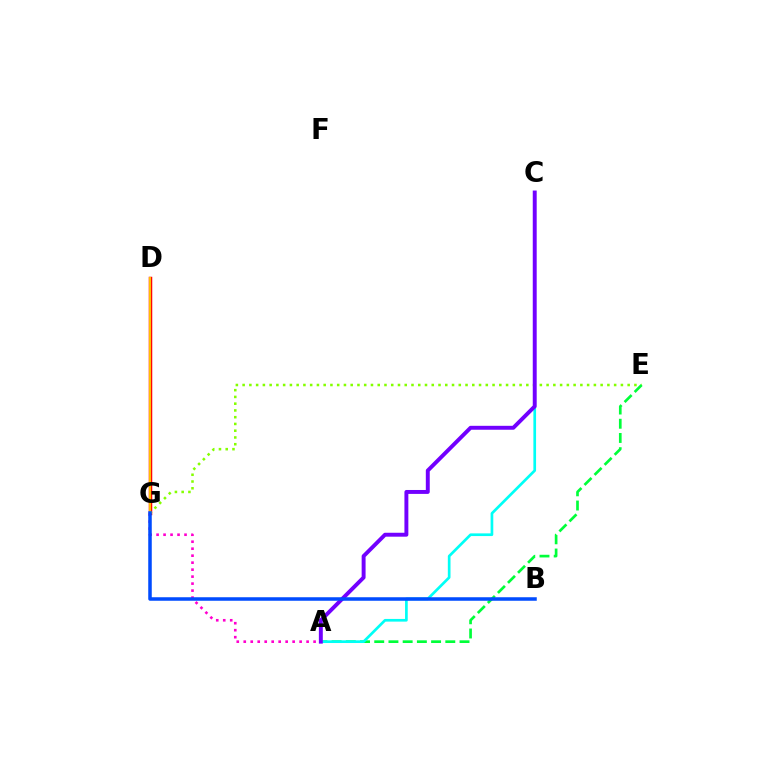{('D', 'G'): [{'color': '#ff0000', 'line_style': 'solid', 'thickness': 2.52}, {'color': '#ffbd00', 'line_style': 'solid', 'thickness': 1.51}], ('E', 'G'): [{'color': '#84ff00', 'line_style': 'dotted', 'thickness': 1.84}], ('A', 'E'): [{'color': '#00ff39', 'line_style': 'dashed', 'thickness': 1.93}], ('A', 'G'): [{'color': '#ff00cf', 'line_style': 'dotted', 'thickness': 1.9}], ('A', 'C'): [{'color': '#00fff6', 'line_style': 'solid', 'thickness': 1.94}, {'color': '#7200ff', 'line_style': 'solid', 'thickness': 2.83}], ('B', 'G'): [{'color': '#004bff', 'line_style': 'solid', 'thickness': 2.53}]}